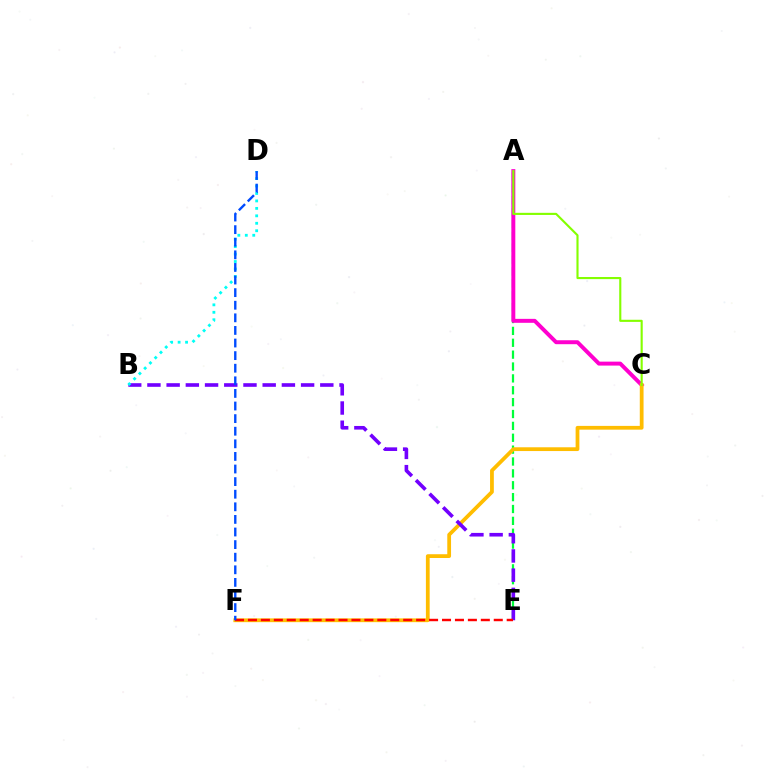{('A', 'E'): [{'color': '#00ff39', 'line_style': 'dashed', 'thickness': 1.61}], ('A', 'C'): [{'color': '#ff00cf', 'line_style': 'solid', 'thickness': 2.85}, {'color': '#84ff00', 'line_style': 'solid', 'thickness': 1.53}], ('C', 'F'): [{'color': '#ffbd00', 'line_style': 'solid', 'thickness': 2.71}], ('B', 'E'): [{'color': '#7200ff', 'line_style': 'dashed', 'thickness': 2.61}], ('B', 'D'): [{'color': '#00fff6', 'line_style': 'dotted', 'thickness': 2.03}], ('E', 'F'): [{'color': '#ff0000', 'line_style': 'dashed', 'thickness': 1.76}], ('D', 'F'): [{'color': '#004bff', 'line_style': 'dashed', 'thickness': 1.71}]}